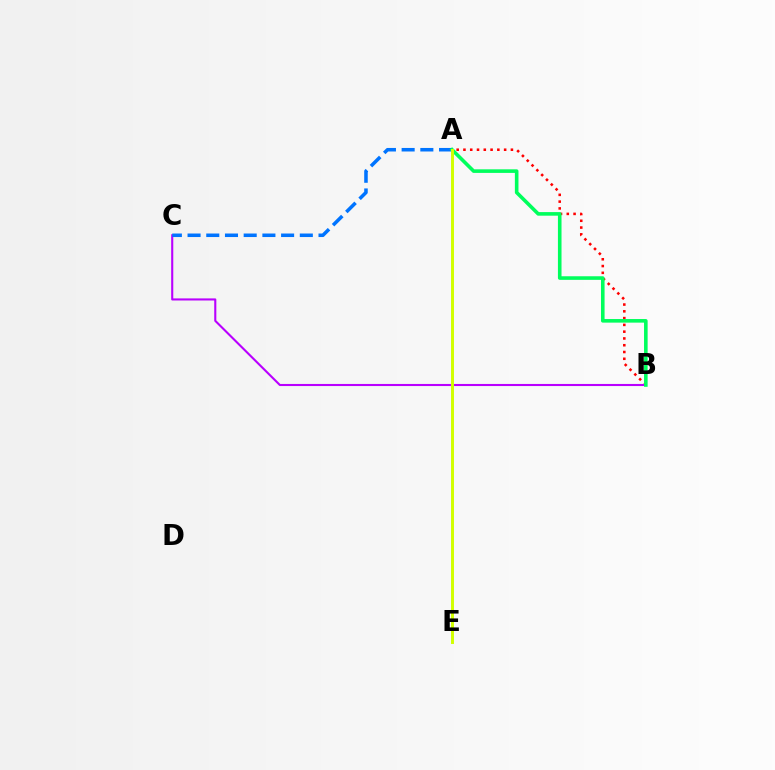{('A', 'B'): [{'color': '#ff0000', 'line_style': 'dotted', 'thickness': 1.84}, {'color': '#00ff5c', 'line_style': 'solid', 'thickness': 2.59}], ('B', 'C'): [{'color': '#b900ff', 'line_style': 'solid', 'thickness': 1.51}], ('A', 'C'): [{'color': '#0074ff', 'line_style': 'dashed', 'thickness': 2.54}], ('A', 'E'): [{'color': '#d1ff00', 'line_style': 'solid', 'thickness': 2.12}]}